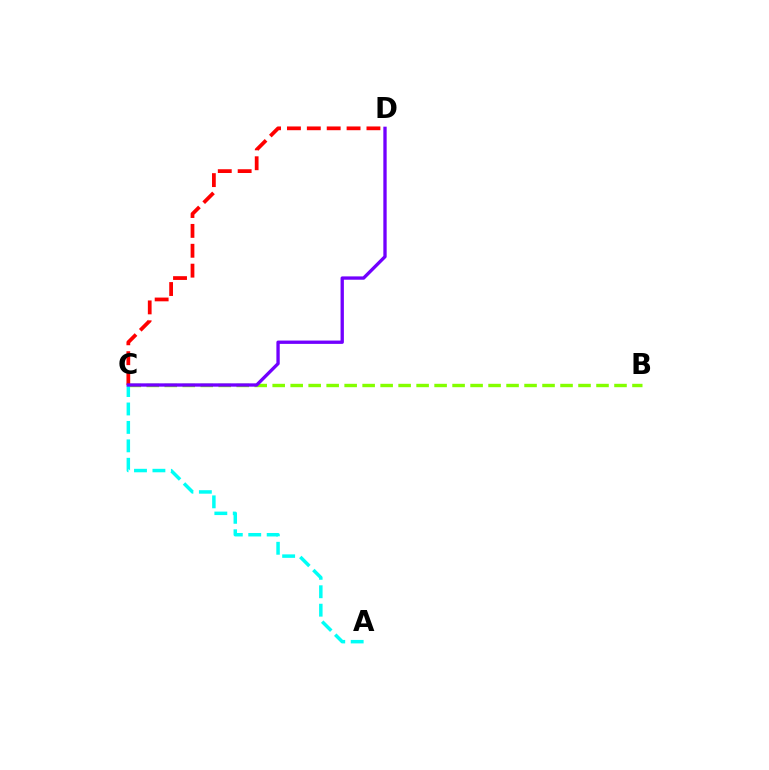{('B', 'C'): [{'color': '#84ff00', 'line_style': 'dashed', 'thickness': 2.44}], ('A', 'C'): [{'color': '#00fff6', 'line_style': 'dashed', 'thickness': 2.5}], ('C', 'D'): [{'color': '#ff0000', 'line_style': 'dashed', 'thickness': 2.7}, {'color': '#7200ff', 'line_style': 'solid', 'thickness': 2.39}]}